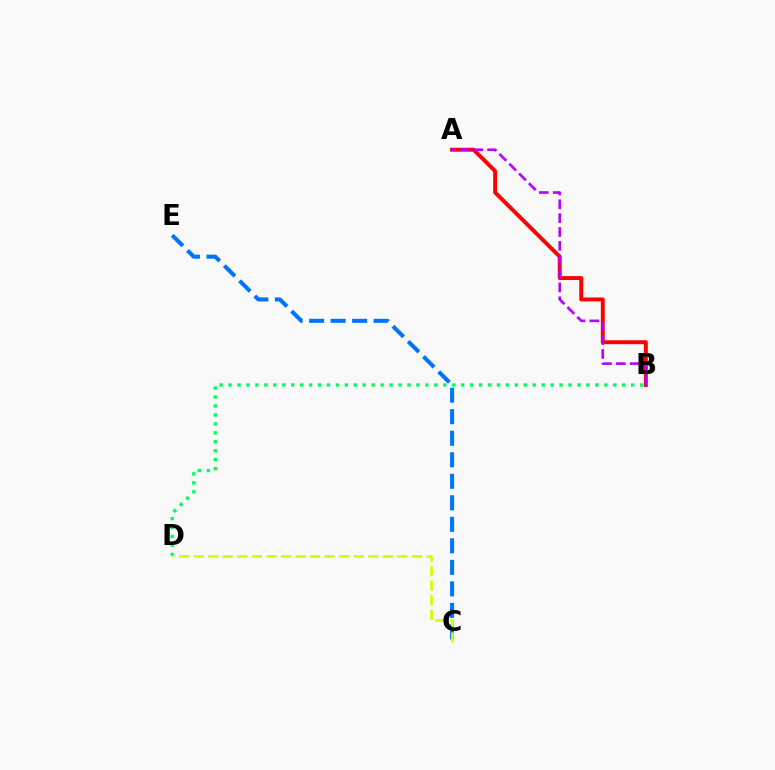{('A', 'B'): [{'color': '#ff0000', 'line_style': 'solid', 'thickness': 2.83}, {'color': '#b900ff', 'line_style': 'dashed', 'thickness': 1.88}], ('B', 'D'): [{'color': '#00ff5c', 'line_style': 'dotted', 'thickness': 2.43}], ('C', 'E'): [{'color': '#0074ff', 'line_style': 'dashed', 'thickness': 2.92}], ('C', 'D'): [{'color': '#d1ff00', 'line_style': 'dashed', 'thickness': 1.98}]}